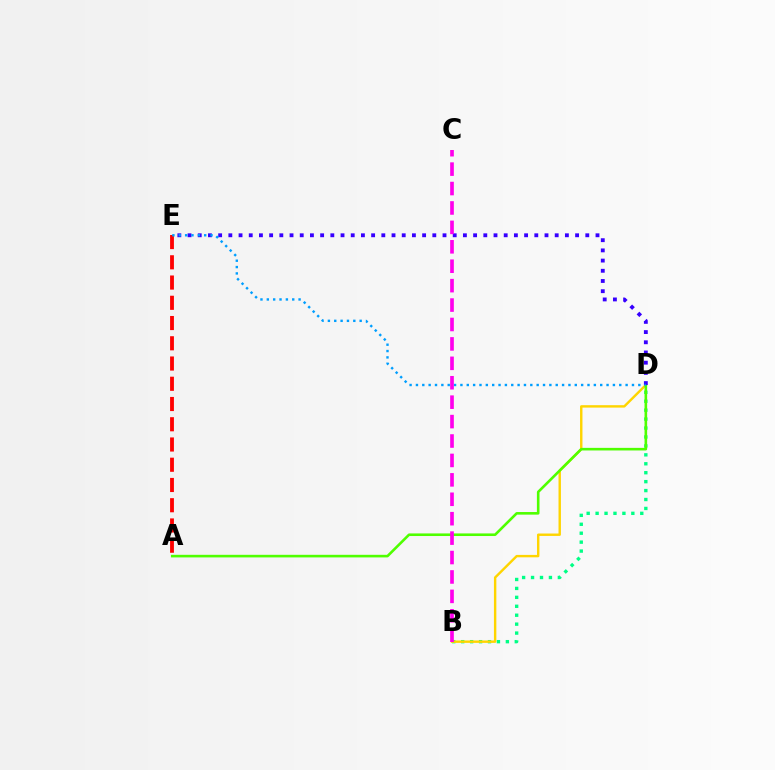{('B', 'D'): [{'color': '#00ff86', 'line_style': 'dotted', 'thickness': 2.43}, {'color': '#ffd500', 'line_style': 'solid', 'thickness': 1.74}], ('A', 'D'): [{'color': '#4fff00', 'line_style': 'solid', 'thickness': 1.87}], ('A', 'E'): [{'color': '#ff0000', 'line_style': 'dashed', 'thickness': 2.75}], ('D', 'E'): [{'color': '#3700ff', 'line_style': 'dotted', 'thickness': 2.77}, {'color': '#009eff', 'line_style': 'dotted', 'thickness': 1.73}], ('B', 'C'): [{'color': '#ff00ed', 'line_style': 'dashed', 'thickness': 2.64}]}